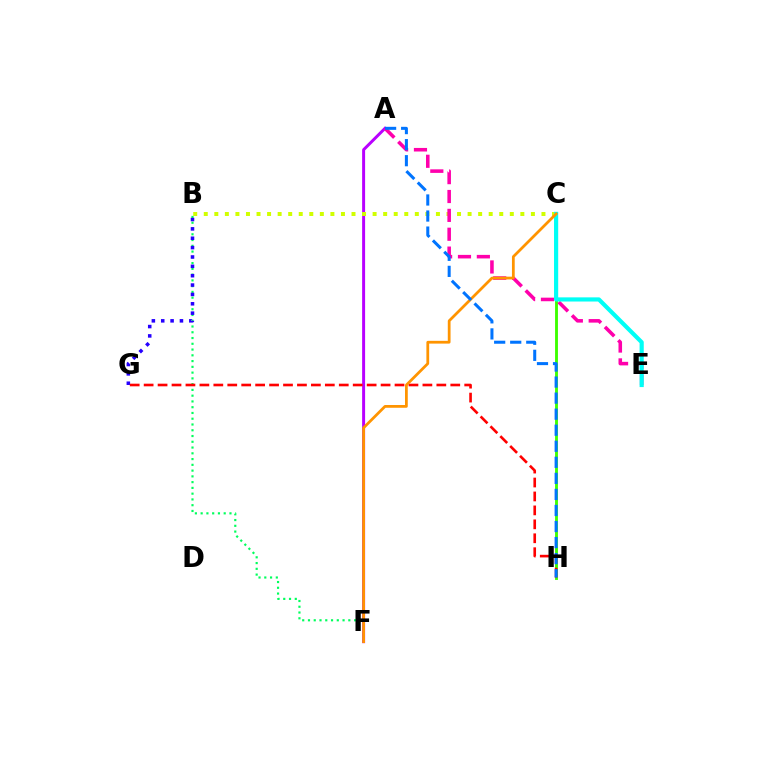{('B', 'F'): [{'color': '#00ff5c', 'line_style': 'dotted', 'thickness': 1.57}], ('A', 'F'): [{'color': '#b900ff', 'line_style': 'solid', 'thickness': 2.14}], ('B', 'G'): [{'color': '#2500ff', 'line_style': 'dotted', 'thickness': 2.54}], ('C', 'H'): [{'color': '#3dff00', 'line_style': 'solid', 'thickness': 2.06}], ('B', 'C'): [{'color': '#d1ff00', 'line_style': 'dotted', 'thickness': 2.87}], ('A', 'E'): [{'color': '#ff00ac', 'line_style': 'dashed', 'thickness': 2.56}], ('G', 'H'): [{'color': '#ff0000', 'line_style': 'dashed', 'thickness': 1.89}], ('C', 'E'): [{'color': '#00fff6', 'line_style': 'solid', 'thickness': 3.0}], ('C', 'F'): [{'color': '#ff9400', 'line_style': 'solid', 'thickness': 1.99}], ('A', 'H'): [{'color': '#0074ff', 'line_style': 'dashed', 'thickness': 2.18}]}